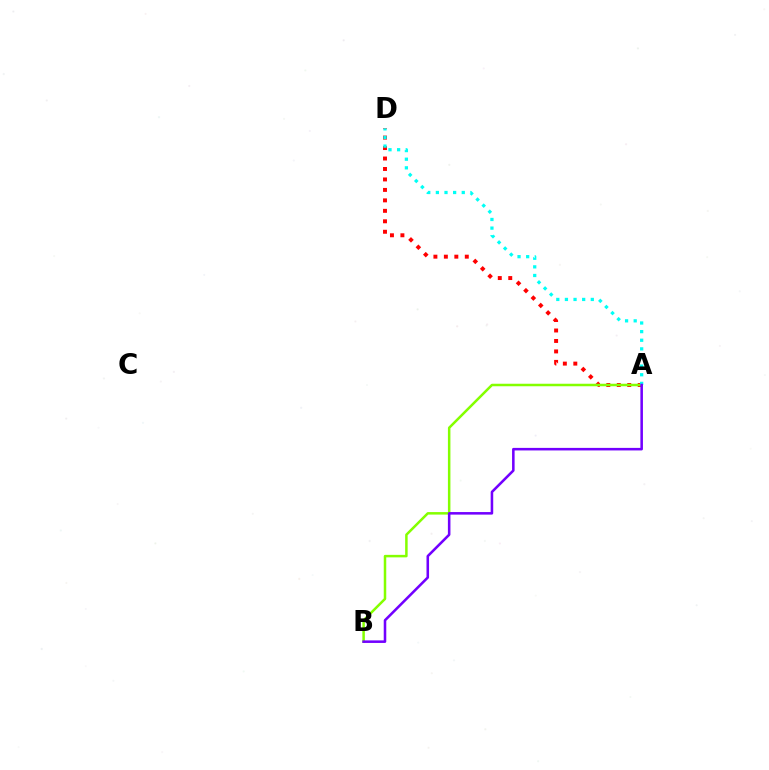{('A', 'D'): [{'color': '#ff0000', 'line_style': 'dotted', 'thickness': 2.84}, {'color': '#00fff6', 'line_style': 'dotted', 'thickness': 2.34}], ('A', 'B'): [{'color': '#84ff00', 'line_style': 'solid', 'thickness': 1.8}, {'color': '#7200ff', 'line_style': 'solid', 'thickness': 1.84}]}